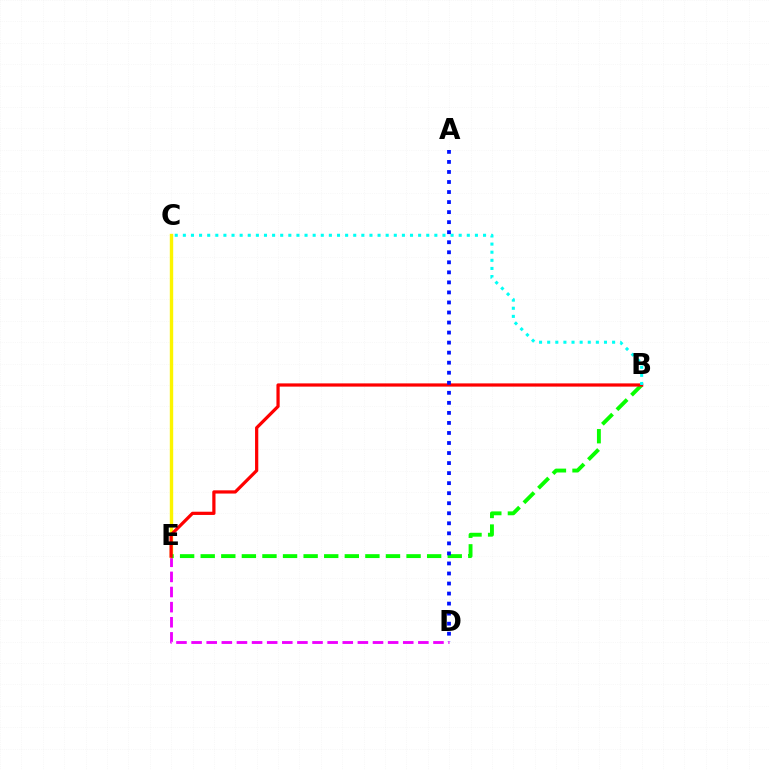{('D', 'E'): [{'color': '#ee00ff', 'line_style': 'dashed', 'thickness': 2.05}], ('C', 'E'): [{'color': '#fcf500', 'line_style': 'solid', 'thickness': 2.45}], ('B', 'E'): [{'color': '#08ff00', 'line_style': 'dashed', 'thickness': 2.8}, {'color': '#ff0000', 'line_style': 'solid', 'thickness': 2.32}], ('B', 'C'): [{'color': '#00fff6', 'line_style': 'dotted', 'thickness': 2.2}], ('A', 'D'): [{'color': '#0010ff', 'line_style': 'dotted', 'thickness': 2.73}]}